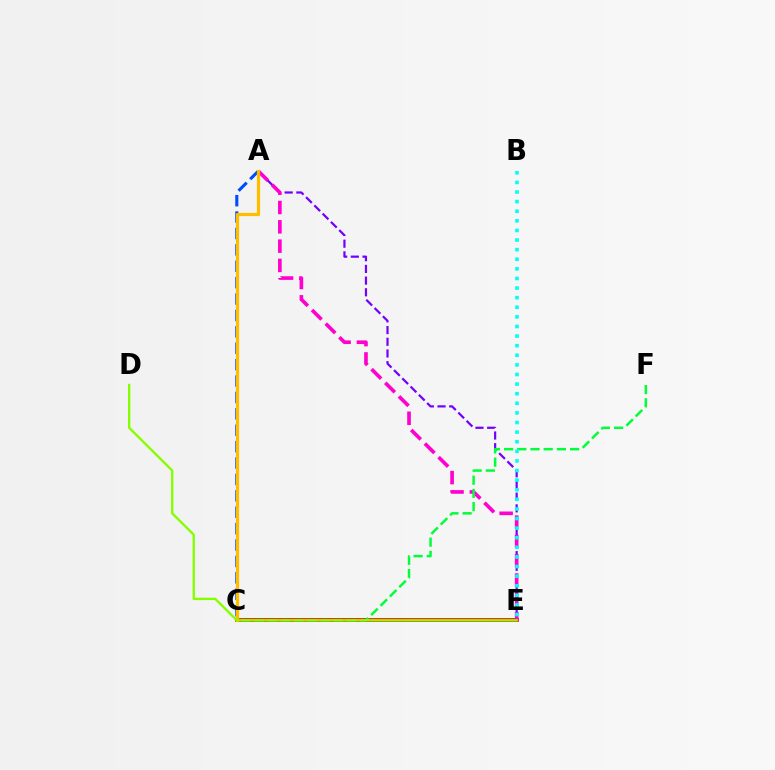{('A', 'C'): [{'color': '#004bff', 'line_style': 'dashed', 'thickness': 2.23}, {'color': '#ffbd00', 'line_style': 'solid', 'thickness': 2.32}], ('C', 'E'): [{'color': '#ff0000', 'line_style': 'solid', 'thickness': 2.64}], ('A', 'E'): [{'color': '#7200ff', 'line_style': 'dashed', 'thickness': 1.59}, {'color': '#ff00cf', 'line_style': 'dashed', 'thickness': 2.62}], ('C', 'F'): [{'color': '#00ff39', 'line_style': 'dashed', 'thickness': 1.79}], ('B', 'E'): [{'color': '#00fff6', 'line_style': 'dotted', 'thickness': 2.61}], ('D', 'E'): [{'color': '#84ff00', 'line_style': 'solid', 'thickness': 1.69}]}